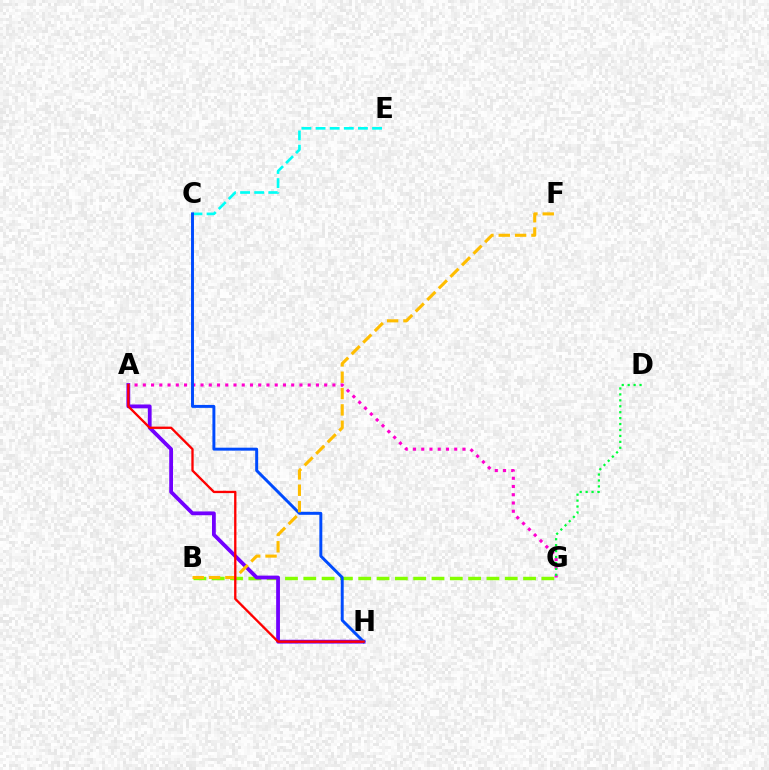{('B', 'G'): [{'color': '#84ff00', 'line_style': 'dashed', 'thickness': 2.49}], ('C', 'E'): [{'color': '#00fff6', 'line_style': 'dashed', 'thickness': 1.92}], ('A', 'H'): [{'color': '#7200ff', 'line_style': 'solid', 'thickness': 2.73}, {'color': '#ff0000', 'line_style': 'solid', 'thickness': 1.67}], ('A', 'G'): [{'color': '#ff00cf', 'line_style': 'dotted', 'thickness': 2.24}], ('D', 'G'): [{'color': '#00ff39', 'line_style': 'dotted', 'thickness': 1.61}], ('C', 'H'): [{'color': '#004bff', 'line_style': 'solid', 'thickness': 2.12}], ('B', 'F'): [{'color': '#ffbd00', 'line_style': 'dashed', 'thickness': 2.22}]}